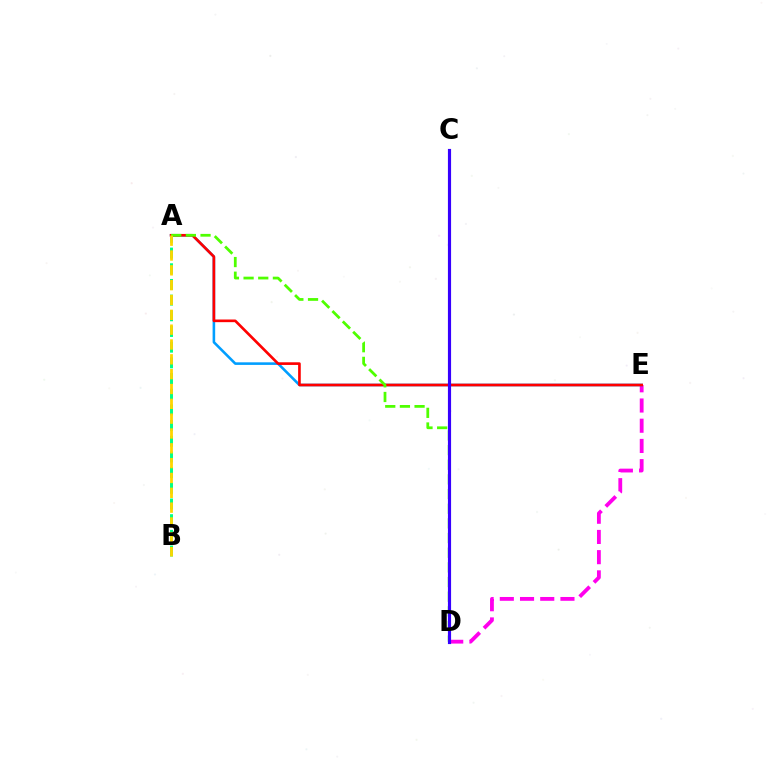{('A', 'B'): [{'color': '#00ff86', 'line_style': 'dashed', 'thickness': 2.13}, {'color': '#ffd500', 'line_style': 'dashed', 'thickness': 2.01}], ('D', 'E'): [{'color': '#ff00ed', 'line_style': 'dashed', 'thickness': 2.75}], ('A', 'E'): [{'color': '#009eff', 'line_style': 'solid', 'thickness': 1.86}, {'color': '#ff0000', 'line_style': 'solid', 'thickness': 1.91}], ('A', 'D'): [{'color': '#4fff00', 'line_style': 'dashed', 'thickness': 1.99}], ('C', 'D'): [{'color': '#3700ff', 'line_style': 'solid', 'thickness': 2.27}]}